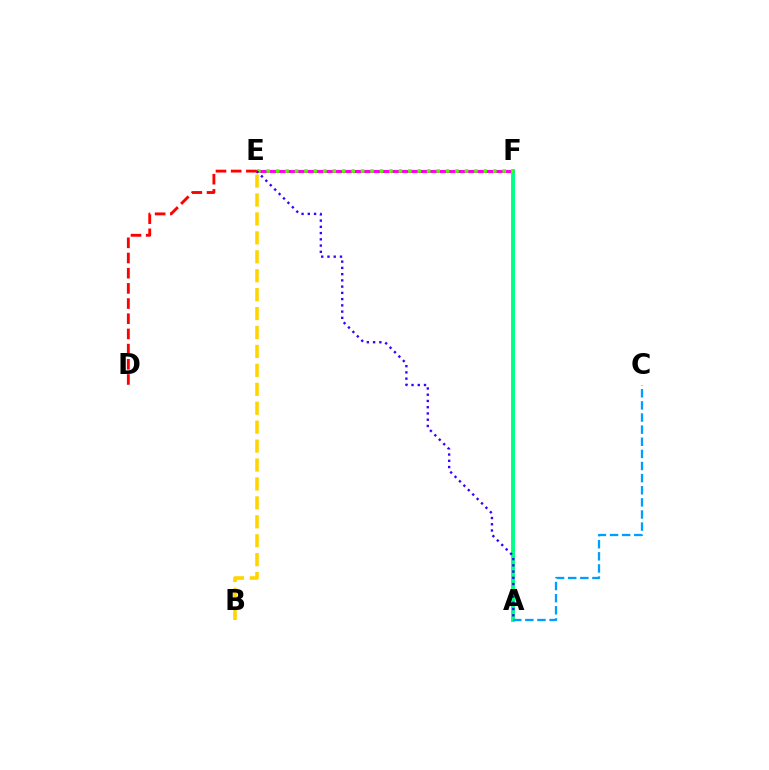{('E', 'F'): [{'color': '#ff00ed', 'line_style': 'solid', 'thickness': 2.18}, {'color': '#4fff00', 'line_style': 'dotted', 'thickness': 2.57}], ('B', 'E'): [{'color': '#ffd500', 'line_style': 'dashed', 'thickness': 2.57}], ('A', 'F'): [{'color': '#00ff86', 'line_style': 'solid', 'thickness': 2.79}], ('A', 'C'): [{'color': '#009eff', 'line_style': 'dashed', 'thickness': 1.65}], ('A', 'E'): [{'color': '#3700ff', 'line_style': 'dotted', 'thickness': 1.7}], ('D', 'E'): [{'color': '#ff0000', 'line_style': 'dashed', 'thickness': 2.06}]}